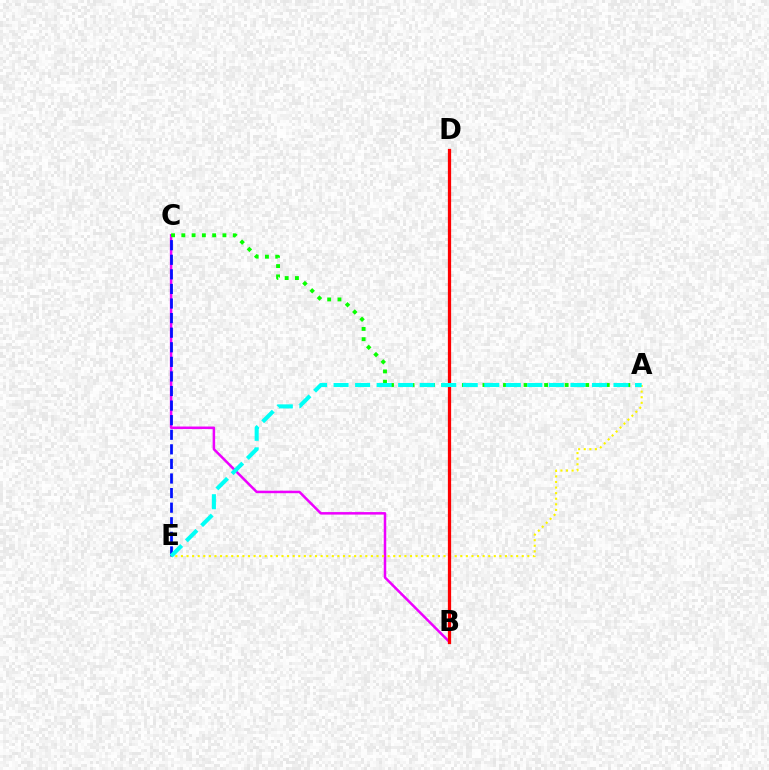{('B', 'C'): [{'color': '#ee00ff', 'line_style': 'solid', 'thickness': 1.8}], ('A', 'E'): [{'color': '#fcf500', 'line_style': 'dotted', 'thickness': 1.52}, {'color': '#00fff6', 'line_style': 'dashed', 'thickness': 2.93}], ('C', 'E'): [{'color': '#0010ff', 'line_style': 'dashed', 'thickness': 1.98}], ('A', 'C'): [{'color': '#08ff00', 'line_style': 'dotted', 'thickness': 2.79}], ('B', 'D'): [{'color': '#ff0000', 'line_style': 'solid', 'thickness': 2.34}]}